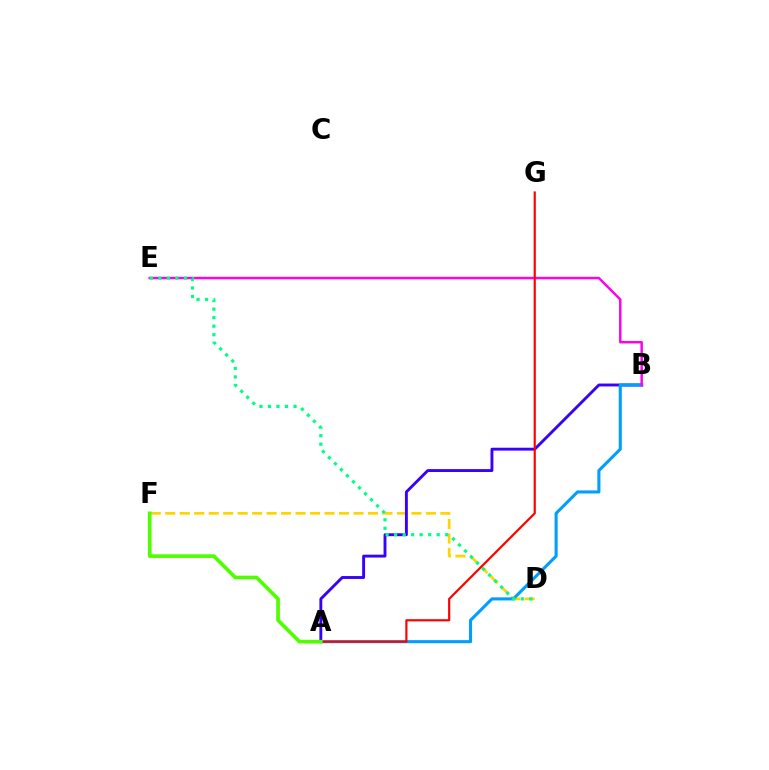{('D', 'F'): [{'color': '#ffd500', 'line_style': 'dashed', 'thickness': 1.97}], ('A', 'B'): [{'color': '#3700ff', 'line_style': 'solid', 'thickness': 2.08}, {'color': '#009eff', 'line_style': 'solid', 'thickness': 2.22}], ('B', 'E'): [{'color': '#ff00ed', 'line_style': 'solid', 'thickness': 1.78}], ('A', 'G'): [{'color': '#ff0000', 'line_style': 'solid', 'thickness': 1.57}], ('A', 'F'): [{'color': '#4fff00', 'line_style': 'solid', 'thickness': 2.65}], ('D', 'E'): [{'color': '#00ff86', 'line_style': 'dotted', 'thickness': 2.31}]}